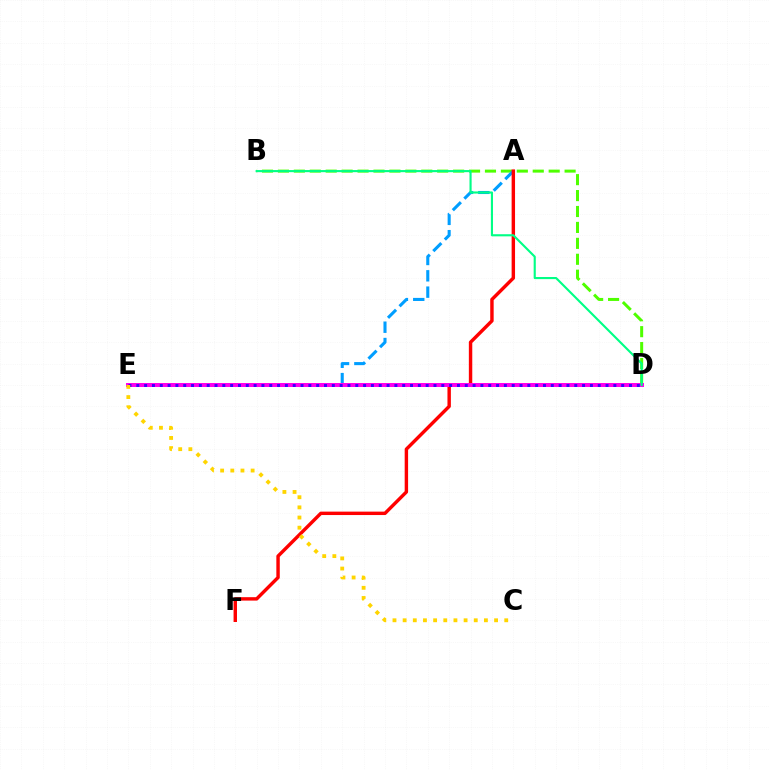{('B', 'D'): [{'color': '#4fff00', 'line_style': 'dashed', 'thickness': 2.16}, {'color': '#00ff86', 'line_style': 'solid', 'thickness': 1.53}], ('A', 'E'): [{'color': '#009eff', 'line_style': 'dashed', 'thickness': 2.22}], ('A', 'F'): [{'color': '#ff0000', 'line_style': 'solid', 'thickness': 2.46}], ('D', 'E'): [{'color': '#ff00ed', 'line_style': 'solid', 'thickness': 2.87}, {'color': '#3700ff', 'line_style': 'dotted', 'thickness': 2.12}], ('C', 'E'): [{'color': '#ffd500', 'line_style': 'dotted', 'thickness': 2.76}]}